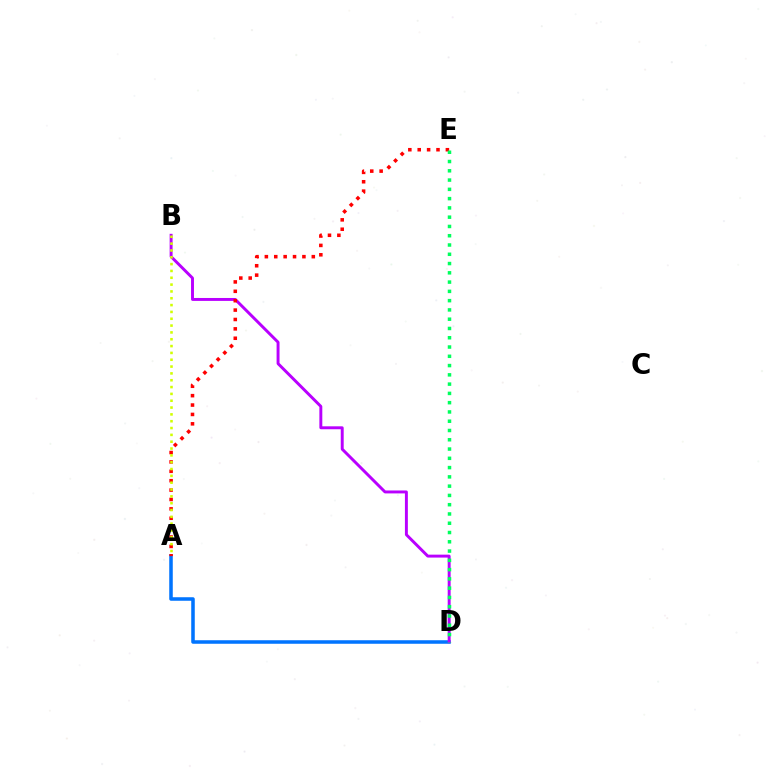{('A', 'D'): [{'color': '#0074ff', 'line_style': 'solid', 'thickness': 2.54}], ('B', 'D'): [{'color': '#b900ff', 'line_style': 'solid', 'thickness': 2.11}], ('A', 'E'): [{'color': '#ff0000', 'line_style': 'dotted', 'thickness': 2.55}], ('A', 'B'): [{'color': '#d1ff00', 'line_style': 'dotted', 'thickness': 1.86}], ('D', 'E'): [{'color': '#00ff5c', 'line_style': 'dotted', 'thickness': 2.52}]}